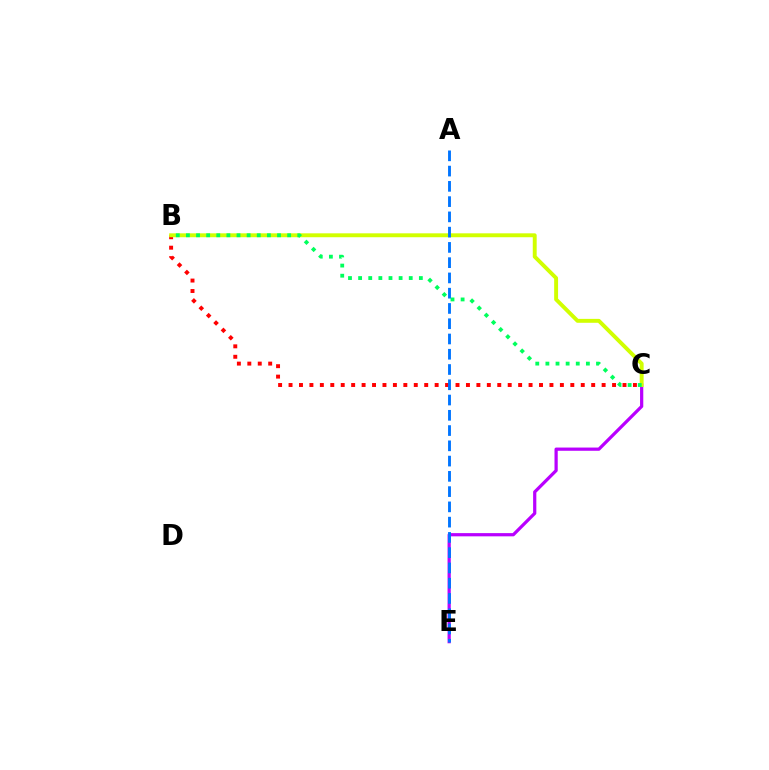{('B', 'C'): [{'color': '#ff0000', 'line_style': 'dotted', 'thickness': 2.84}, {'color': '#d1ff00', 'line_style': 'solid', 'thickness': 2.82}, {'color': '#00ff5c', 'line_style': 'dotted', 'thickness': 2.75}], ('C', 'E'): [{'color': '#b900ff', 'line_style': 'solid', 'thickness': 2.32}], ('A', 'E'): [{'color': '#0074ff', 'line_style': 'dashed', 'thickness': 2.07}]}